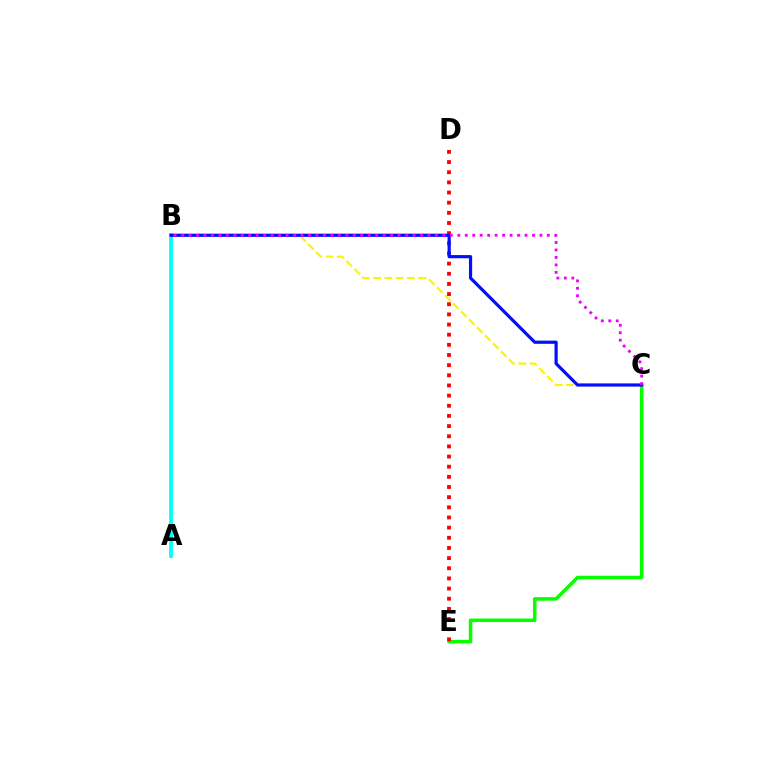{('A', 'B'): [{'color': '#00fff6', 'line_style': 'solid', 'thickness': 2.74}], ('C', 'E'): [{'color': '#08ff00', 'line_style': 'solid', 'thickness': 2.53}], ('B', 'C'): [{'color': '#fcf500', 'line_style': 'dashed', 'thickness': 1.53}, {'color': '#0010ff', 'line_style': 'solid', 'thickness': 2.3}, {'color': '#ee00ff', 'line_style': 'dotted', 'thickness': 2.03}], ('D', 'E'): [{'color': '#ff0000', 'line_style': 'dotted', 'thickness': 2.76}]}